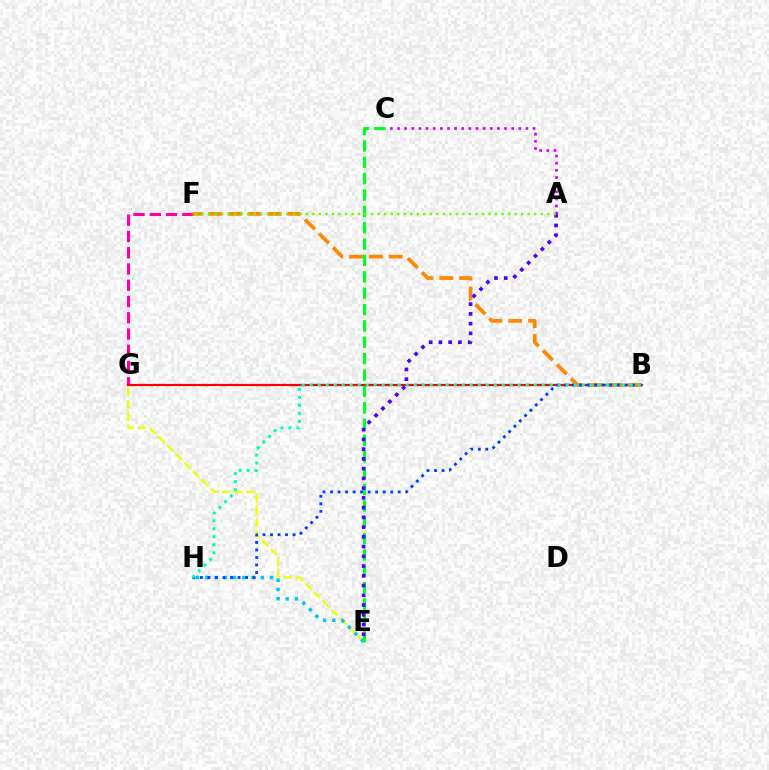{('E', 'G'): [{'color': '#eeff00', 'line_style': 'dashed', 'thickness': 1.67}], ('E', 'H'): [{'color': '#00c7ff', 'line_style': 'dotted', 'thickness': 2.51}], ('F', 'G'): [{'color': '#ff00a0', 'line_style': 'dashed', 'thickness': 2.21}], ('A', 'C'): [{'color': '#d600ff', 'line_style': 'dotted', 'thickness': 1.94}], ('C', 'E'): [{'color': '#00ff27', 'line_style': 'dashed', 'thickness': 2.22}], ('B', 'G'): [{'color': '#ff0000', 'line_style': 'solid', 'thickness': 1.6}], ('B', 'F'): [{'color': '#ff8800', 'line_style': 'dashed', 'thickness': 2.69}], ('A', 'E'): [{'color': '#4f00ff', 'line_style': 'dotted', 'thickness': 2.65}], ('B', 'H'): [{'color': '#003fff', 'line_style': 'dotted', 'thickness': 2.04}, {'color': '#00ffaf', 'line_style': 'dotted', 'thickness': 2.17}], ('A', 'F'): [{'color': '#66ff00', 'line_style': 'dotted', 'thickness': 1.77}]}